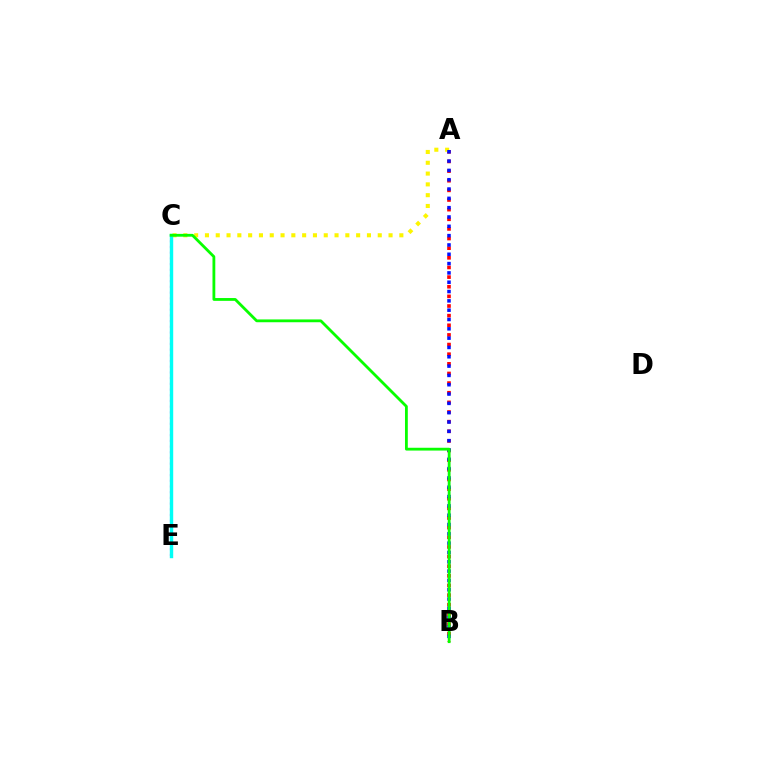{('A', 'B'): [{'color': '#ff0000', 'line_style': 'dotted', 'thickness': 2.62}, {'color': '#0010ff', 'line_style': 'dotted', 'thickness': 2.53}], ('C', 'E'): [{'color': '#ee00ff', 'line_style': 'dotted', 'thickness': 1.55}, {'color': '#00fff6', 'line_style': 'solid', 'thickness': 2.46}], ('A', 'C'): [{'color': '#fcf500', 'line_style': 'dotted', 'thickness': 2.93}], ('B', 'C'): [{'color': '#08ff00', 'line_style': 'solid', 'thickness': 2.02}]}